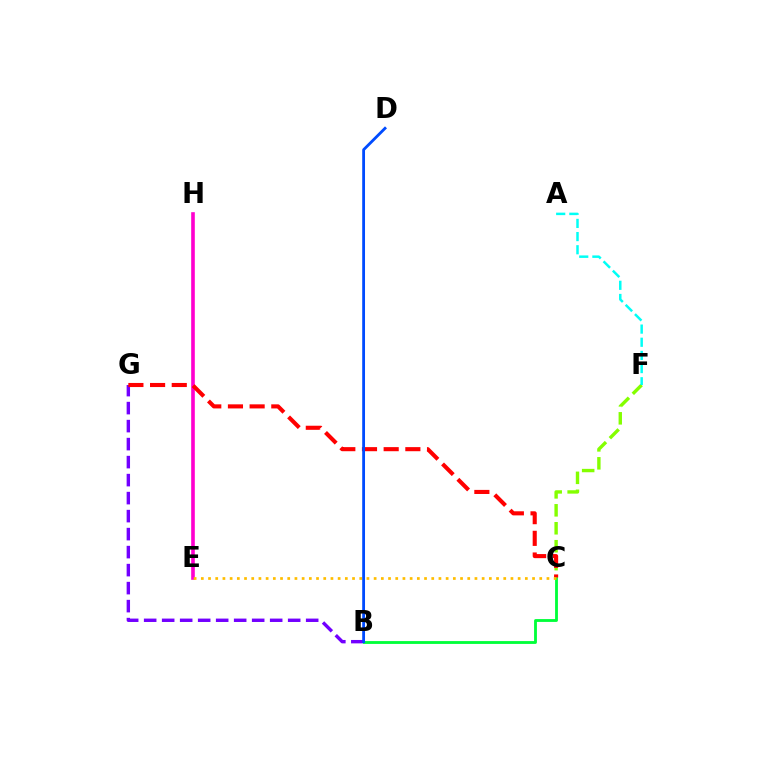{('E', 'H'): [{'color': '#ff00cf', 'line_style': 'solid', 'thickness': 2.61}], ('B', 'G'): [{'color': '#7200ff', 'line_style': 'dashed', 'thickness': 2.45}], ('B', 'C'): [{'color': '#00ff39', 'line_style': 'solid', 'thickness': 2.04}], ('C', 'F'): [{'color': '#84ff00', 'line_style': 'dashed', 'thickness': 2.44}], ('C', 'G'): [{'color': '#ff0000', 'line_style': 'dashed', 'thickness': 2.95}], ('A', 'F'): [{'color': '#00fff6', 'line_style': 'dashed', 'thickness': 1.79}], ('C', 'E'): [{'color': '#ffbd00', 'line_style': 'dotted', 'thickness': 1.96}], ('B', 'D'): [{'color': '#004bff', 'line_style': 'solid', 'thickness': 2.02}]}